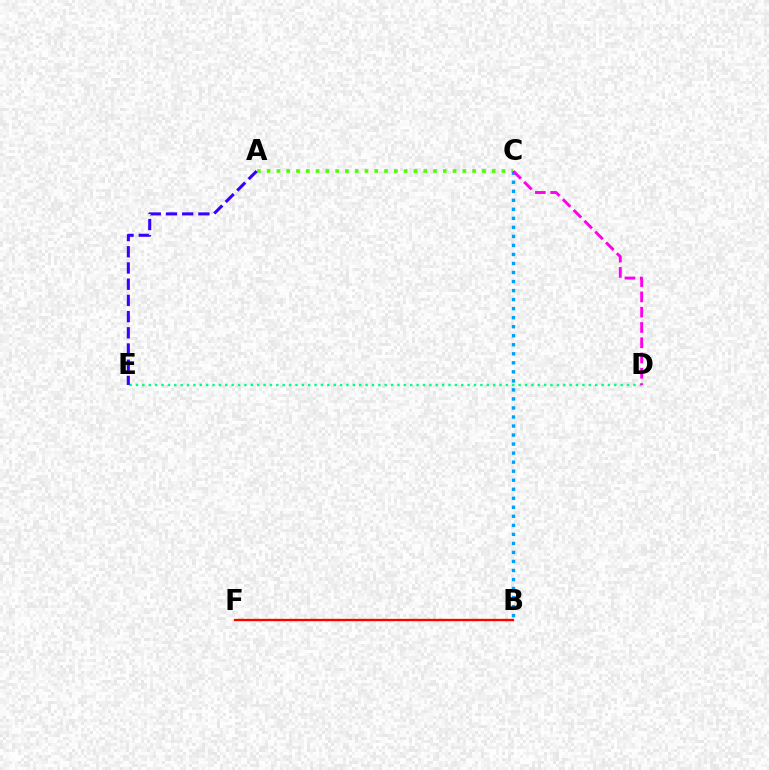{('A', 'C'): [{'color': '#4fff00', 'line_style': 'dotted', 'thickness': 2.66}], ('D', 'E'): [{'color': '#00ff86', 'line_style': 'dotted', 'thickness': 1.73}], ('A', 'E'): [{'color': '#3700ff', 'line_style': 'dashed', 'thickness': 2.2}], ('B', 'C'): [{'color': '#009eff', 'line_style': 'dotted', 'thickness': 2.45}], ('C', 'D'): [{'color': '#ff00ed', 'line_style': 'dashed', 'thickness': 2.08}], ('B', 'F'): [{'color': '#ffd500', 'line_style': 'solid', 'thickness': 1.54}, {'color': '#ff0000', 'line_style': 'solid', 'thickness': 1.65}]}